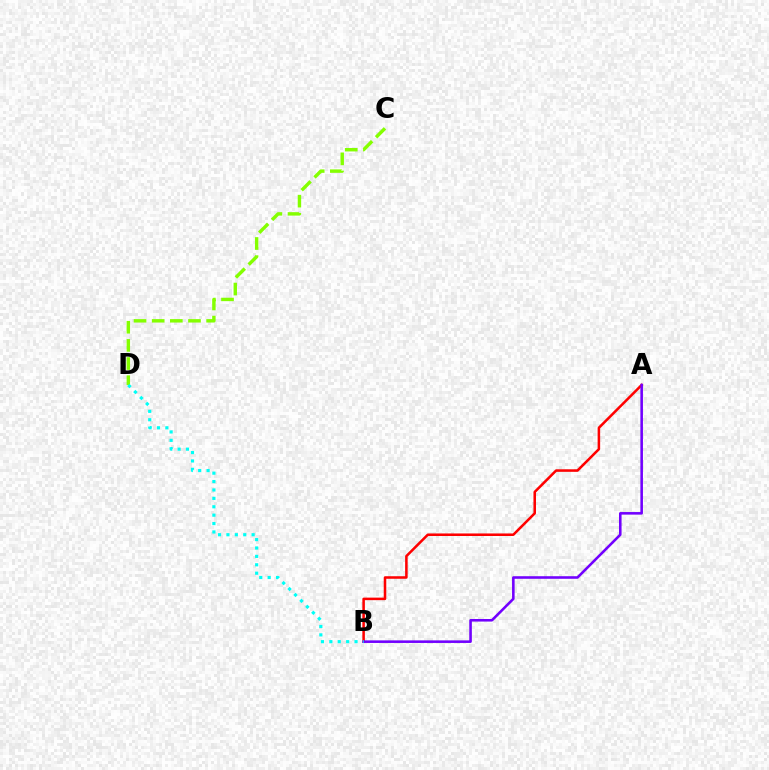{('A', 'B'): [{'color': '#ff0000', 'line_style': 'solid', 'thickness': 1.83}, {'color': '#7200ff', 'line_style': 'solid', 'thickness': 1.85}], ('C', 'D'): [{'color': '#84ff00', 'line_style': 'dashed', 'thickness': 2.46}], ('B', 'D'): [{'color': '#00fff6', 'line_style': 'dotted', 'thickness': 2.28}]}